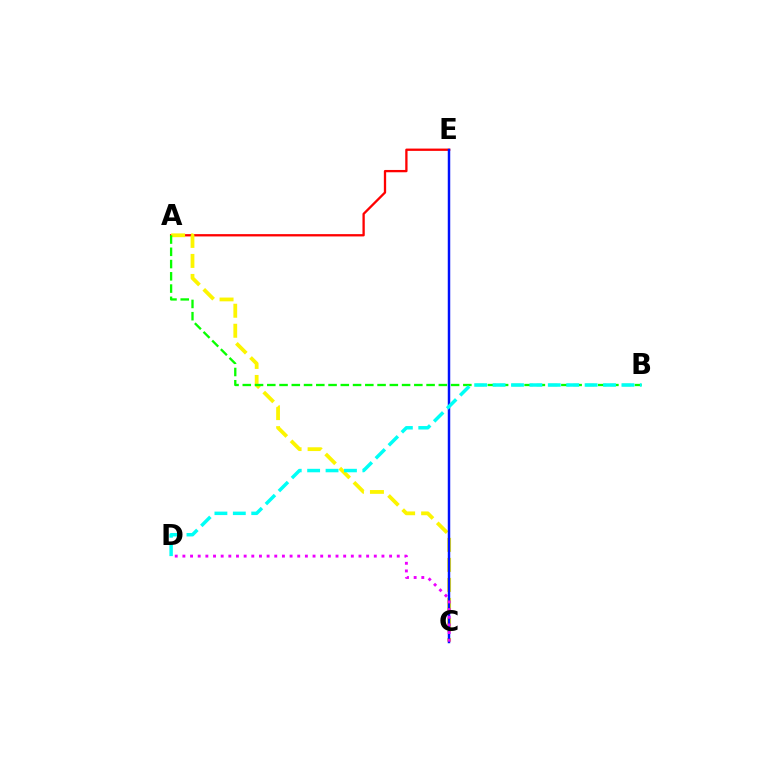{('A', 'E'): [{'color': '#ff0000', 'line_style': 'solid', 'thickness': 1.66}], ('A', 'C'): [{'color': '#fcf500', 'line_style': 'dashed', 'thickness': 2.72}], ('A', 'B'): [{'color': '#08ff00', 'line_style': 'dashed', 'thickness': 1.66}], ('C', 'E'): [{'color': '#0010ff', 'line_style': 'solid', 'thickness': 1.78}], ('C', 'D'): [{'color': '#ee00ff', 'line_style': 'dotted', 'thickness': 2.08}], ('B', 'D'): [{'color': '#00fff6', 'line_style': 'dashed', 'thickness': 2.5}]}